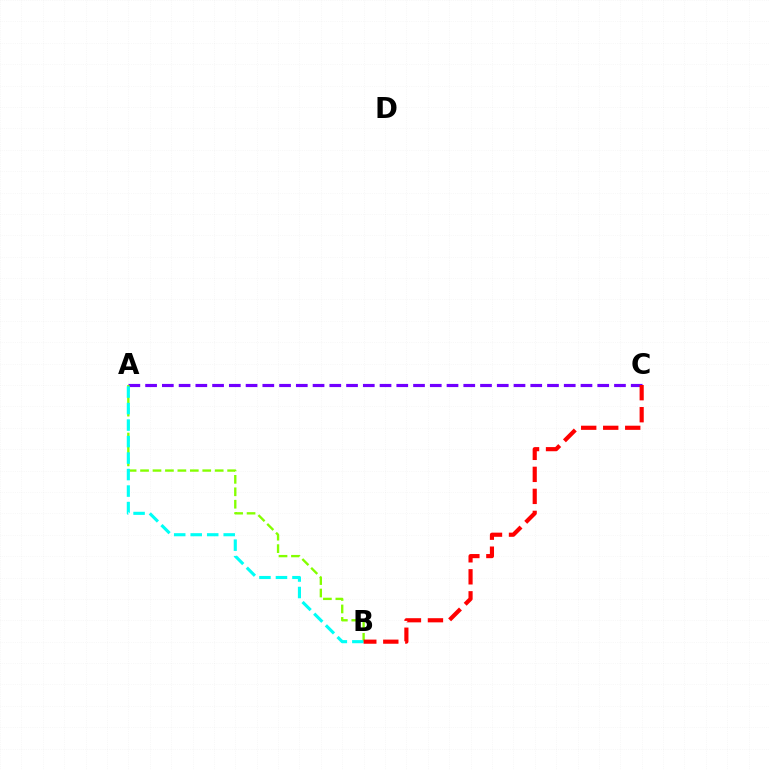{('A', 'C'): [{'color': '#7200ff', 'line_style': 'dashed', 'thickness': 2.27}], ('A', 'B'): [{'color': '#84ff00', 'line_style': 'dashed', 'thickness': 1.69}, {'color': '#00fff6', 'line_style': 'dashed', 'thickness': 2.24}], ('B', 'C'): [{'color': '#ff0000', 'line_style': 'dashed', 'thickness': 2.99}]}